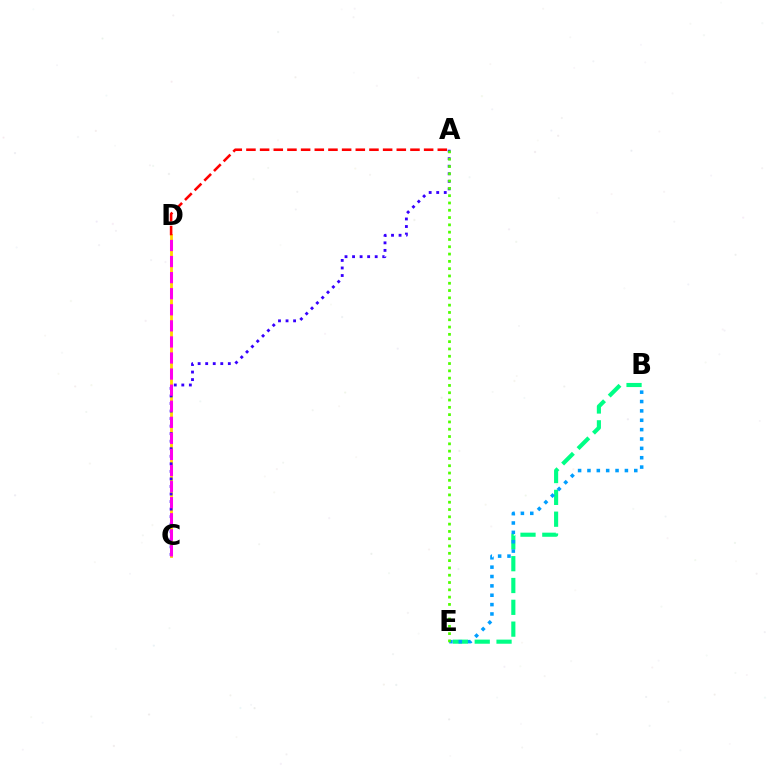{('B', 'E'): [{'color': '#00ff86', 'line_style': 'dashed', 'thickness': 2.96}, {'color': '#009eff', 'line_style': 'dotted', 'thickness': 2.54}], ('C', 'D'): [{'color': '#ffd500', 'line_style': 'solid', 'thickness': 2.04}, {'color': '#ff00ed', 'line_style': 'dashed', 'thickness': 2.18}], ('A', 'D'): [{'color': '#ff0000', 'line_style': 'dashed', 'thickness': 1.86}], ('A', 'C'): [{'color': '#3700ff', 'line_style': 'dotted', 'thickness': 2.05}], ('A', 'E'): [{'color': '#4fff00', 'line_style': 'dotted', 'thickness': 1.98}]}